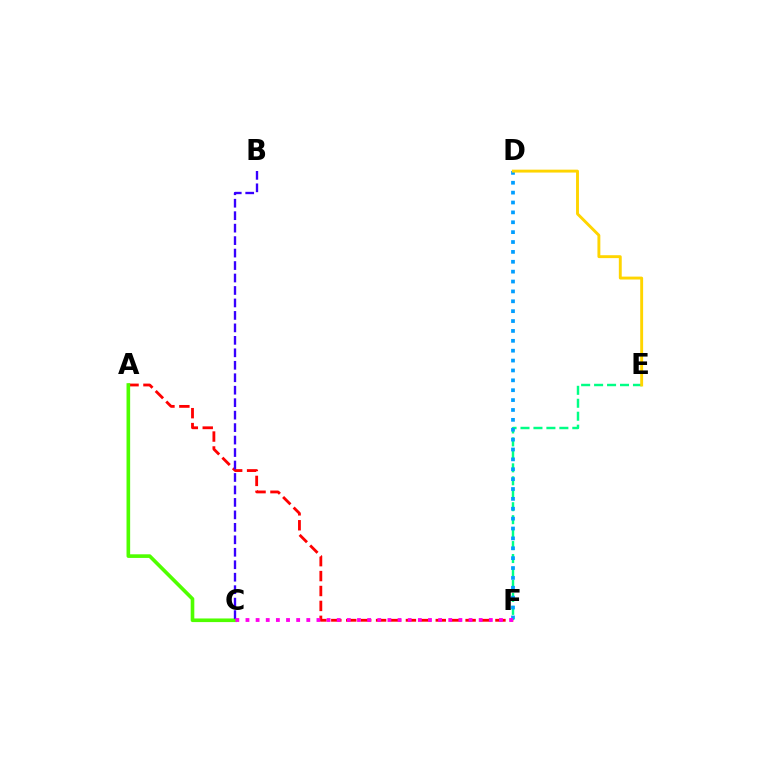{('A', 'F'): [{'color': '#ff0000', 'line_style': 'dashed', 'thickness': 2.03}], ('A', 'C'): [{'color': '#4fff00', 'line_style': 'solid', 'thickness': 2.61}], ('E', 'F'): [{'color': '#00ff86', 'line_style': 'dashed', 'thickness': 1.76}], ('D', 'F'): [{'color': '#009eff', 'line_style': 'dotted', 'thickness': 2.68}], ('D', 'E'): [{'color': '#ffd500', 'line_style': 'solid', 'thickness': 2.09}], ('B', 'C'): [{'color': '#3700ff', 'line_style': 'dashed', 'thickness': 1.69}], ('C', 'F'): [{'color': '#ff00ed', 'line_style': 'dotted', 'thickness': 2.75}]}